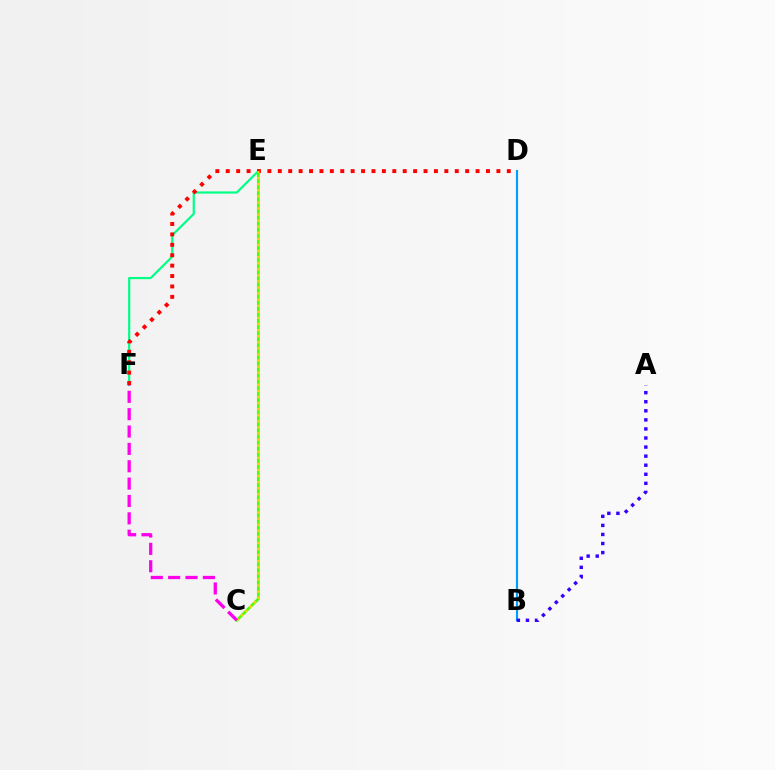{('C', 'E'): [{'color': '#4fff00', 'line_style': 'solid', 'thickness': 1.97}, {'color': '#ffd500', 'line_style': 'dotted', 'thickness': 1.65}], ('E', 'F'): [{'color': '#00ff86', 'line_style': 'solid', 'thickness': 1.58}], ('D', 'F'): [{'color': '#ff0000', 'line_style': 'dotted', 'thickness': 2.83}], ('B', 'D'): [{'color': '#009eff', 'line_style': 'solid', 'thickness': 1.55}], ('A', 'B'): [{'color': '#3700ff', 'line_style': 'dotted', 'thickness': 2.46}], ('C', 'F'): [{'color': '#ff00ed', 'line_style': 'dashed', 'thickness': 2.36}]}